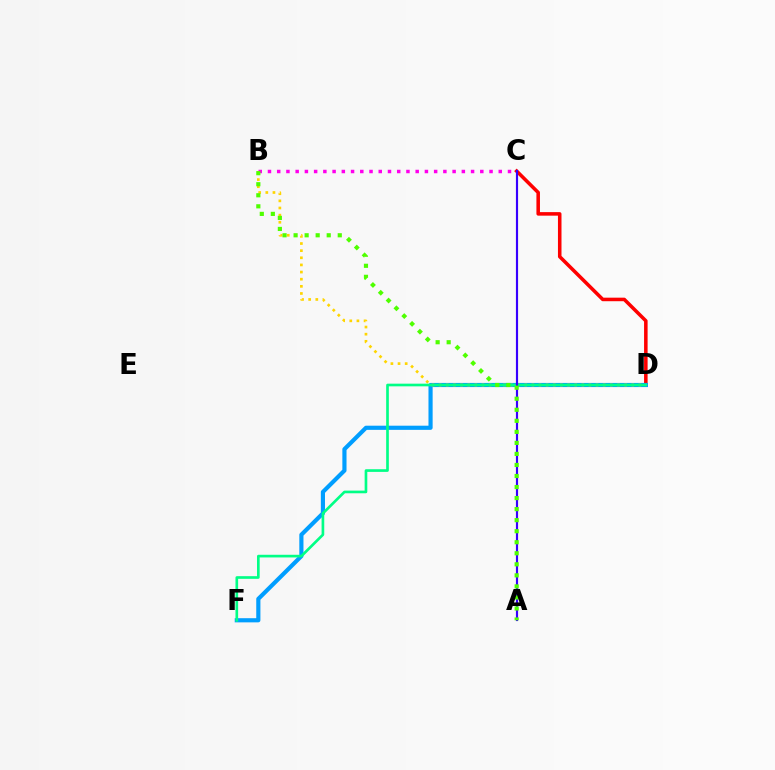{('C', 'D'): [{'color': '#ff0000', 'line_style': 'solid', 'thickness': 2.55}], ('D', 'F'): [{'color': '#009eff', 'line_style': 'solid', 'thickness': 2.99}, {'color': '#00ff86', 'line_style': 'solid', 'thickness': 1.92}], ('B', 'D'): [{'color': '#ffd500', 'line_style': 'dotted', 'thickness': 1.94}], ('B', 'C'): [{'color': '#ff00ed', 'line_style': 'dotted', 'thickness': 2.51}], ('A', 'C'): [{'color': '#3700ff', 'line_style': 'solid', 'thickness': 1.56}], ('A', 'B'): [{'color': '#4fff00', 'line_style': 'dotted', 'thickness': 3.0}]}